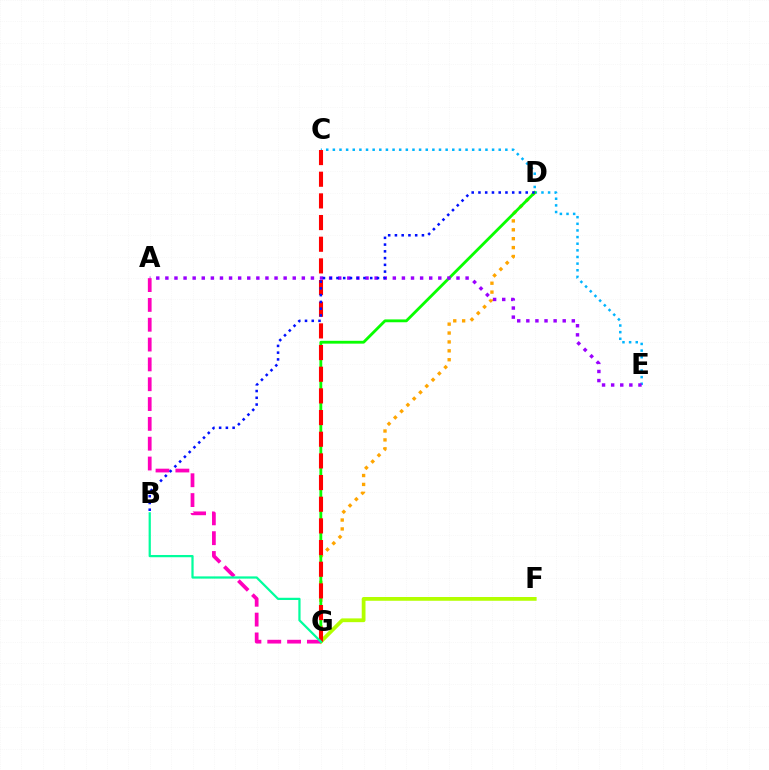{('F', 'G'): [{'color': '#b3ff00', 'line_style': 'solid', 'thickness': 2.71}], ('D', 'G'): [{'color': '#ffa500', 'line_style': 'dotted', 'thickness': 2.42}, {'color': '#08ff00', 'line_style': 'solid', 'thickness': 2.04}], ('C', 'E'): [{'color': '#00b5ff', 'line_style': 'dotted', 'thickness': 1.8}], ('C', 'G'): [{'color': '#ff0000', 'line_style': 'dashed', 'thickness': 2.94}], ('A', 'E'): [{'color': '#9b00ff', 'line_style': 'dotted', 'thickness': 2.47}], ('A', 'G'): [{'color': '#ff00bd', 'line_style': 'dashed', 'thickness': 2.69}], ('B', 'D'): [{'color': '#0010ff', 'line_style': 'dotted', 'thickness': 1.83}], ('B', 'G'): [{'color': '#00ff9d', 'line_style': 'solid', 'thickness': 1.61}]}